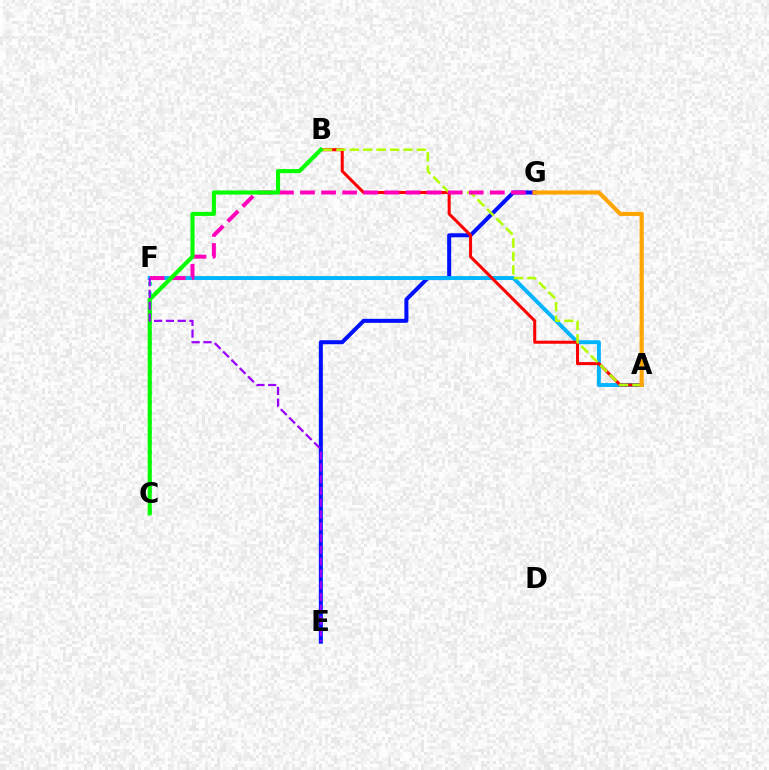{('E', 'G'): [{'color': '#0010ff', 'line_style': 'solid', 'thickness': 2.89}], ('A', 'F'): [{'color': '#00b5ff', 'line_style': 'solid', 'thickness': 2.82}], ('A', 'B'): [{'color': '#ff0000', 'line_style': 'solid', 'thickness': 2.19}, {'color': '#b3ff00', 'line_style': 'dashed', 'thickness': 1.82}], ('C', 'F'): [{'color': '#00ff9d', 'line_style': 'dotted', 'thickness': 2.69}], ('F', 'G'): [{'color': '#ff00bd', 'line_style': 'dashed', 'thickness': 2.87}], ('B', 'C'): [{'color': '#08ff00', 'line_style': 'solid', 'thickness': 2.96}], ('E', 'F'): [{'color': '#9b00ff', 'line_style': 'dashed', 'thickness': 1.6}], ('A', 'G'): [{'color': '#ffa500', 'line_style': 'solid', 'thickness': 2.98}]}